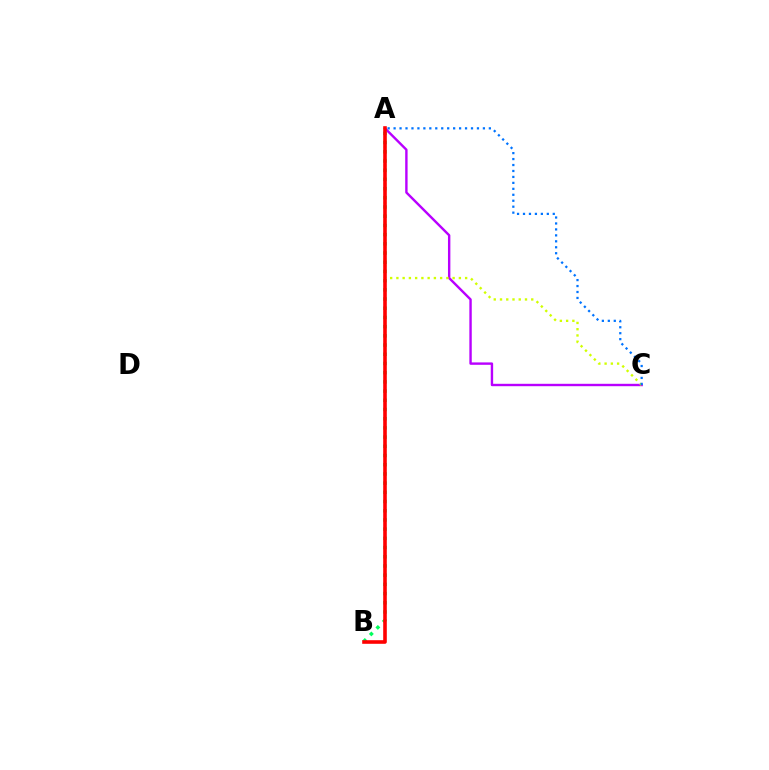{('A', 'C'): [{'color': '#b900ff', 'line_style': 'solid', 'thickness': 1.73}, {'color': '#d1ff00', 'line_style': 'dotted', 'thickness': 1.7}, {'color': '#0074ff', 'line_style': 'dotted', 'thickness': 1.62}], ('A', 'B'): [{'color': '#00ff5c', 'line_style': 'dotted', 'thickness': 2.5}, {'color': '#ff0000', 'line_style': 'solid', 'thickness': 2.59}]}